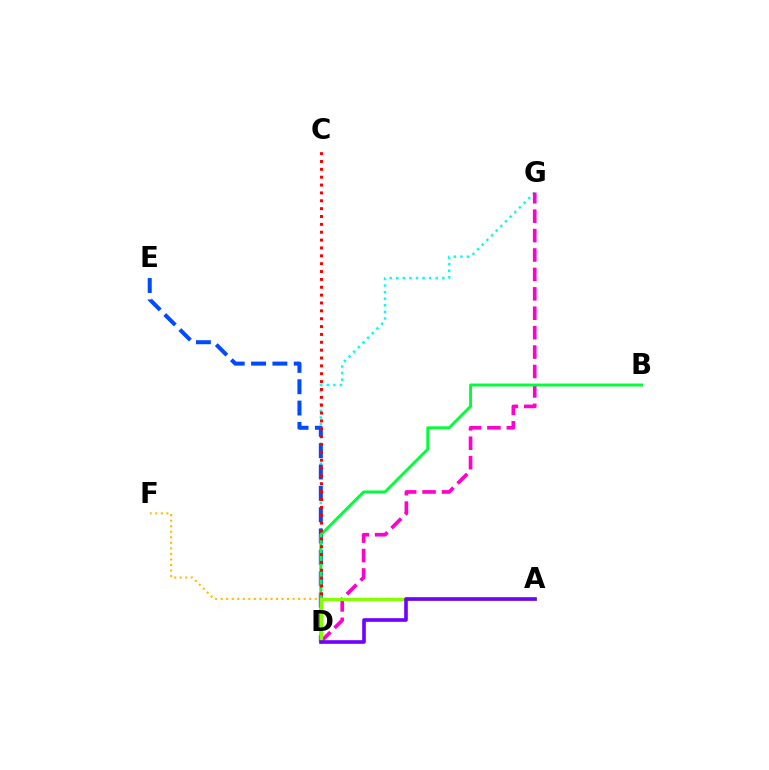{('D', 'G'): [{'color': '#00fff6', 'line_style': 'dotted', 'thickness': 1.79}, {'color': '#ff00cf', 'line_style': 'dashed', 'thickness': 2.64}], ('D', 'E'): [{'color': '#004bff', 'line_style': 'dashed', 'thickness': 2.9}], ('B', 'D'): [{'color': '#00ff39', 'line_style': 'solid', 'thickness': 2.1}], ('A', 'F'): [{'color': '#ffbd00', 'line_style': 'dotted', 'thickness': 1.5}], ('C', 'D'): [{'color': '#ff0000', 'line_style': 'dotted', 'thickness': 2.14}], ('A', 'D'): [{'color': '#84ff00', 'line_style': 'solid', 'thickness': 2.37}, {'color': '#7200ff', 'line_style': 'solid', 'thickness': 2.6}]}